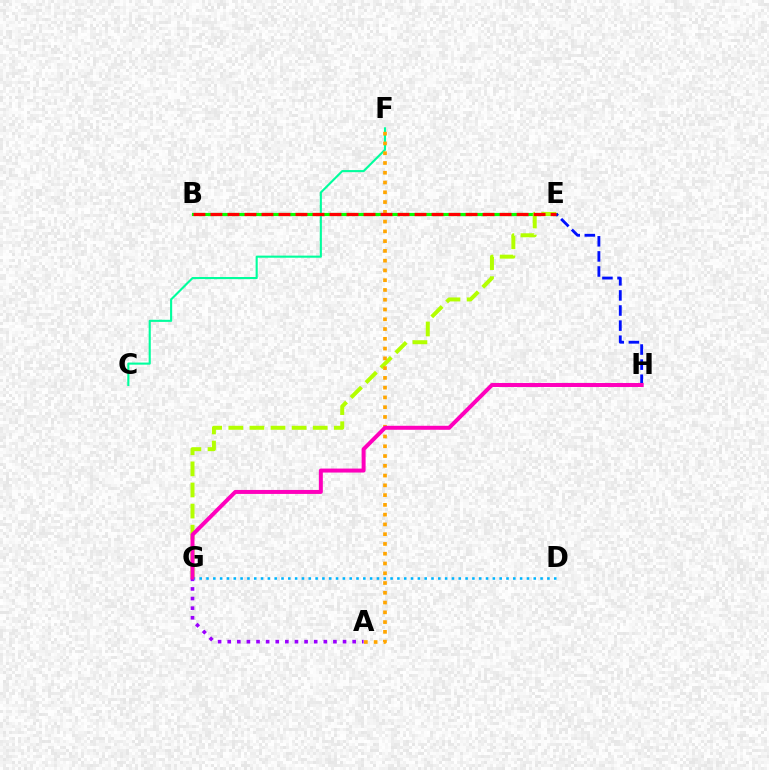{('B', 'E'): [{'color': '#08ff00', 'line_style': 'solid', 'thickness': 2.28}, {'color': '#ff0000', 'line_style': 'dashed', 'thickness': 2.31}], ('C', 'F'): [{'color': '#00ff9d', 'line_style': 'solid', 'thickness': 1.52}], ('E', 'H'): [{'color': '#0010ff', 'line_style': 'dashed', 'thickness': 2.05}], ('E', 'G'): [{'color': '#b3ff00', 'line_style': 'dashed', 'thickness': 2.87}], ('A', 'F'): [{'color': '#ffa500', 'line_style': 'dotted', 'thickness': 2.65}], ('A', 'G'): [{'color': '#9b00ff', 'line_style': 'dotted', 'thickness': 2.61}], ('D', 'G'): [{'color': '#00b5ff', 'line_style': 'dotted', 'thickness': 1.85}], ('G', 'H'): [{'color': '#ff00bd', 'line_style': 'solid', 'thickness': 2.87}]}